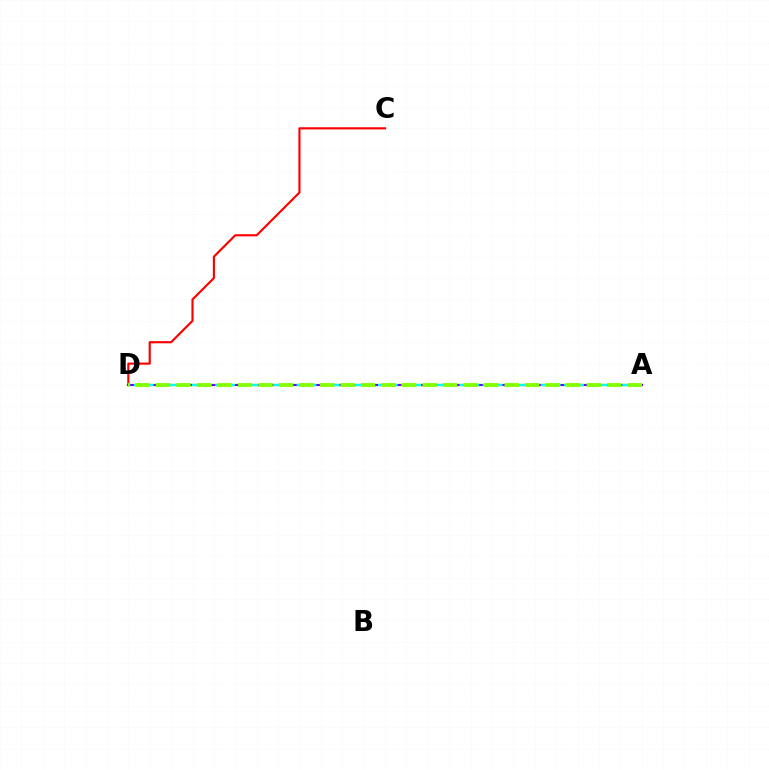{('A', 'D'): [{'color': '#7200ff', 'line_style': 'solid', 'thickness': 1.57}, {'color': '#00fff6', 'line_style': 'dashed', 'thickness': 1.58}, {'color': '#84ff00', 'line_style': 'dashed', 'thickness': 2.79}], ('C', 'D'): [{'color': '#ff0000', 'line_style': 'solid', 'thickness': 1.55}]}